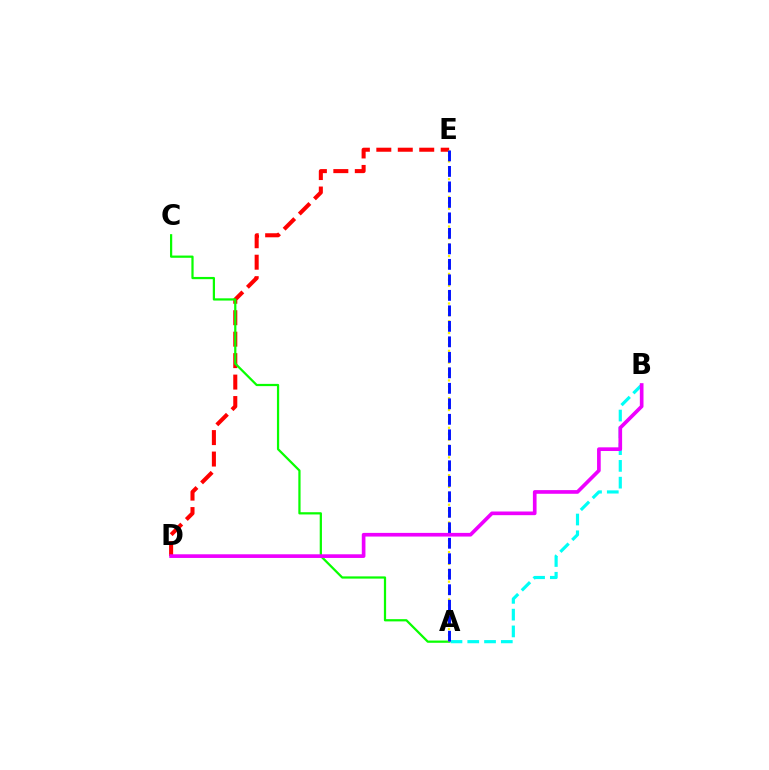{('D', 'E'): [{'color': '#ff0000', 'line_style': 'dashed', 'thickness': 2.91}], ('A', 'B'): [{'color': '#00fff6', 'line_style': 'dashed', 'thickness': 2.28}], ('A', 'C'): [{'color': '#08ff00', 'line_style': 'solid', 'thickness': 1.61}], ('A', 'E'): [{'color': '#fcf500', 'line_style': 'dotted', 'thickness': 1.61}, {'color': '#0010ff', 'line_style': 'dashed', 'thickness': 2.1}], ('B', 'D'): [{'color': '#ee00ff', 'line_style': 'solid', 'thickness': 2.64}]}